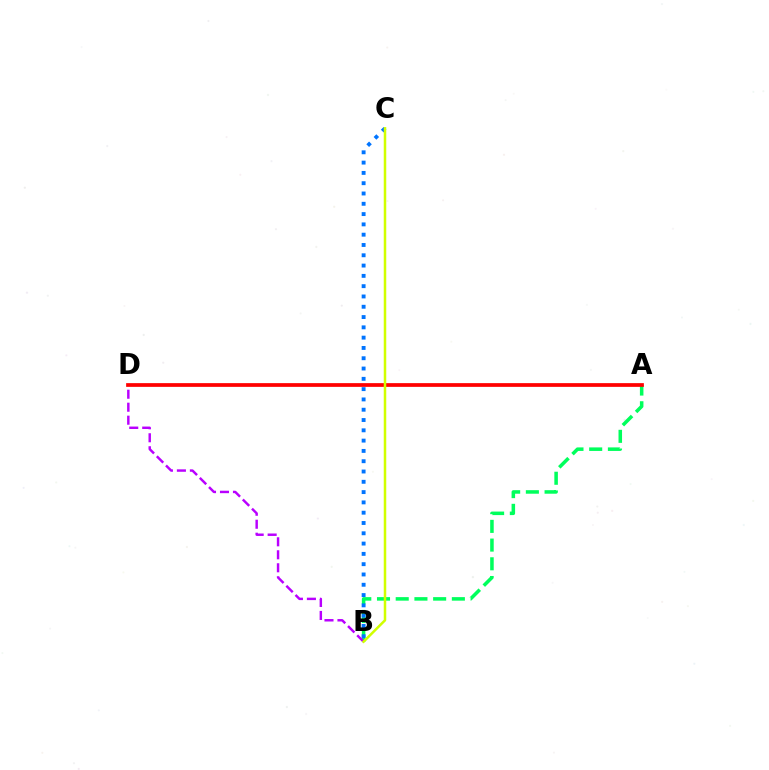{('A', 'B'): [{'color': '#00ff5c', 'line_style': 'dashed', 'thickness': 2.54}], ('B', 'C'): [{'color': '#0074ff', 'line_style': 'dotted', 'thickness': 2.8}, {'color': '#d1ff00', 'line_style': 'solid', 'thickness': 1.81}], ('B', 'D'): [{'color': '#b900ff', 'line_style': 'dashed', 'thickness': 1.76}], ('A', 'D'): [{'color': '#ff0000', 'line_style': 'solid', 'thickness': 2.68}]}